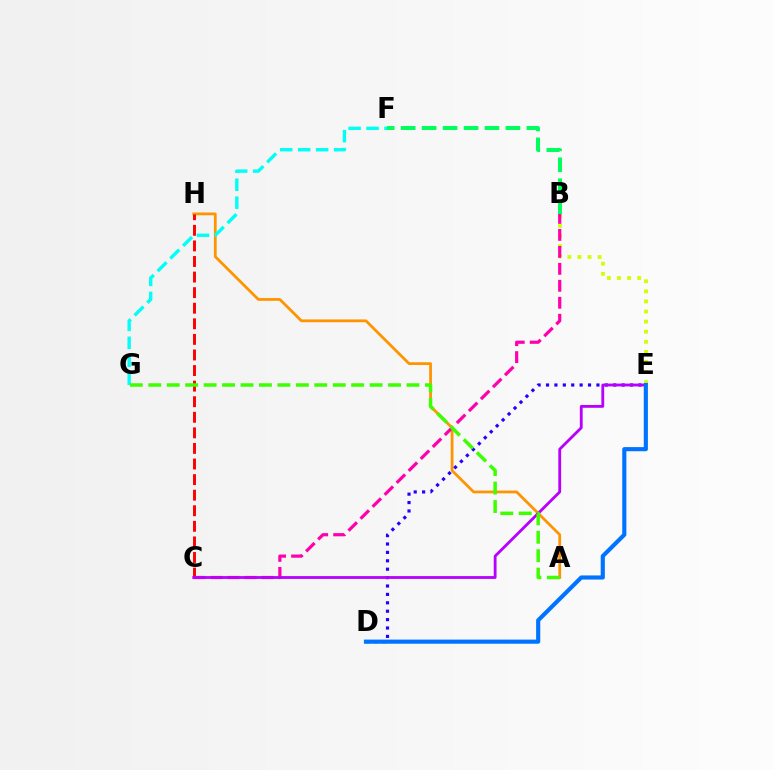{('B', 'E'): [{'color': '#d1ff00', 'line_style': 'dotted', 'thickness': 2.74}], ('A', 'H'): [{'color': '#ff9400', 'line_style': 'solid', 'thickness': 1.99}], ('C', 'H'): [{'color': '#ff0000', 'line_style': 'dashed', 'thickness': 2.12}], ('B', 'C'): [{'color': '#ff00ac', 'line_style': 'dashed', 'thickness': 2.31}], ('D', 'E'): [{'color': '#2500ff', 'line_style': 'dotted', 'thickness': 2.28}, {'color': '#0074ff', 'line_style': 'solid', 'thickness': 2.98}], ('C', 'E'): [{'color': '#b900ff', 'line_style': 'solid', 'thickness': 2.03}], ('F', 'G'): [{'color': '#00fff6', 'line_style': 'dashed', 'thickness': 2.44}], ('B', 'F'): [{'color': '#00ff5c', 'line_style': 'dashed', 'thickness': 2.85}], ('A', 'G'): [{'color': '#3dff00', 'line_style': 'dashed', 'thickness': 2.51}]}